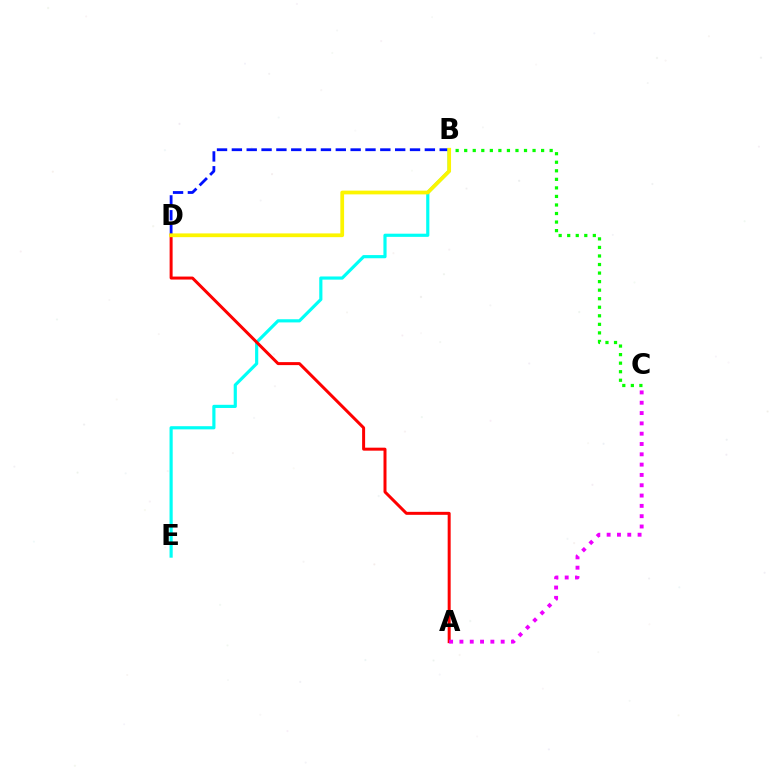{('B', 'C'): [{'color': '#08ff00', 'line_style': 'dotted', 'thickness': 2.32}], ('B', 'D'): [{'color': '#0010ff', 'line_style': 'dashed', 'thickness': 2.02}, {'color': '#fcf500', 'line_style': 'solid', 'thickness': 2.7}], ('B', 'E'): [{'color': '#00fff6', 'line_style': 'solid', 'thickness': 2.28}], ('A', 'D'): [{'color': '#ff0000', 'line_style': 'solid', 'thickness': 2.15}], ('A', 'C'): [{'color': '#ee00ff', 'line_style': 'dotted', 'thickness': 2.8}]}